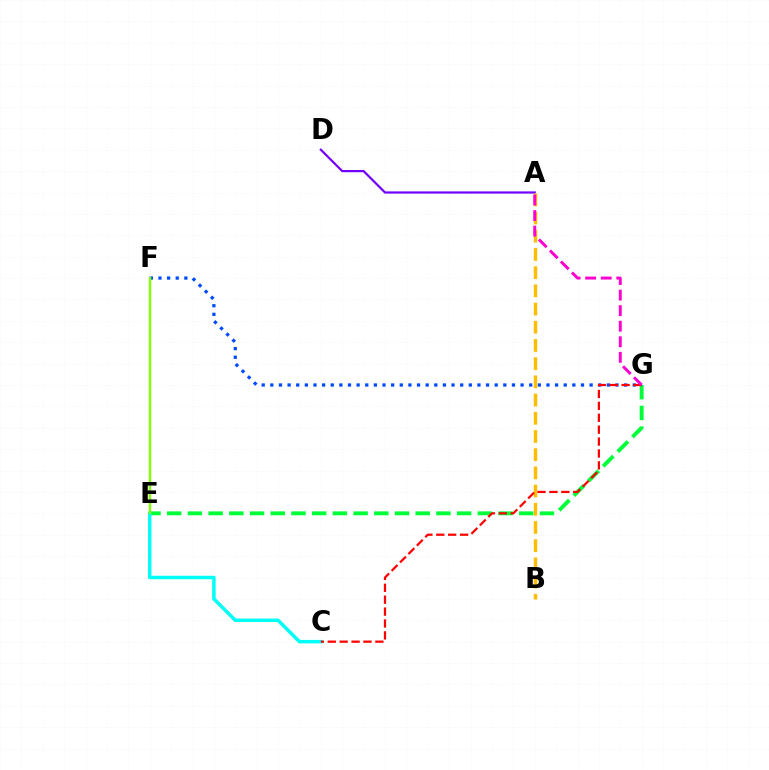{('E', 'G'): [{'color': '#00ff39', 'line_style': 'dashed', 'thickness': 2.81}], ('A', 'D'): [{'color': '#7200ff', 'line_style': 'solid', 'thickness': 1.59}], ('C', 'E'): [{'color': '#00fff6', 'line_style': 'solid', 'thickness': 2.5}], ('F', 'G'): [{'color': '#004bff', 'line_style': 'dotted', 'thickness': 2.34}], ('A', 'B'): [{'color': '#ffbd00', 'line_style': 'dashed', 'thickness': 2.47}], ('C', 'G'): [{'color': '#ff0000', 'line_style': 'dashed', 'thickness': 1.62}], ('E', 'F'): [{'color': '#84ff00', 'line_style': 'solid', 'thickness': 1.73}], ('A', 'G'): [{'color': '#ff00cf', 'line_style': 'dashed', 'thickness': 2.11}]}